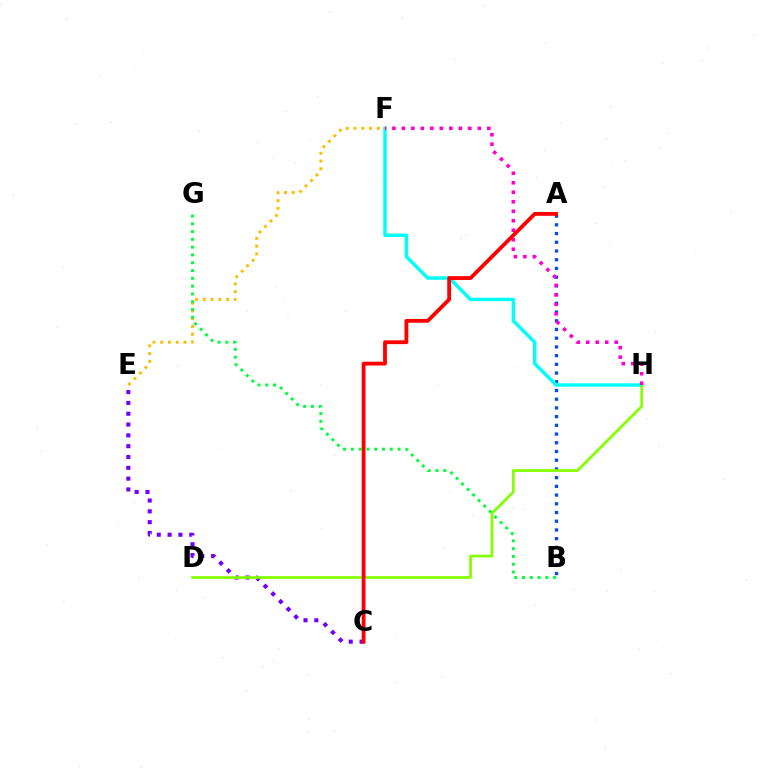{('A', 'B'): [{'color': '#004bff', 'line_style': 'dotted', 'thickness': 2.37}], ('F', 'H'): [{'color': '#00fff6', 'line_style': 'solid', 'thickness': 2.48}, {'color': '#ff00cf', 'line_style': 'dotted', 'thickness': 2.58}], ('C', 'E'): [{'color': '#7200ff', 'line_style': 'dotted', 'thickness': 2.94}], ('E', 'F'): [{'color': '#ffbd00', 'line_style': 'dotted', 'thickness': 2.11}], ('B', 'G'): [{'color': '#00ff39', 'line_style': 'dotted', 'thickness': 2.12}], ('D', 'H'): [{'color': '#84ff00', 'line_style': 'solid', 'thickness': 1.96}], ('A', 'C'): [{'color': '#ff0000', 'line_style': 'solid', 'thickness': 2.75}]}